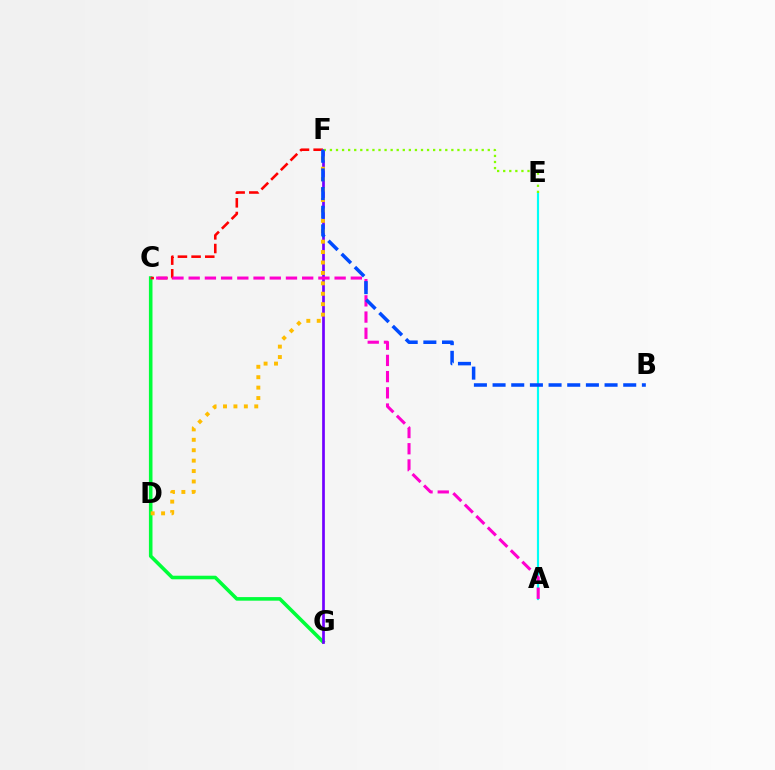{('C', 'G'): [{'color': '#00ff39', 'line_style': 'solid', 'thickness': 2.58}], ('C', 'F'): [{'color': '#ff0000', 'line_style': 'dashed', 'thickness': 1.86}], ('A', 'E'): [{'color': '#00fff6', 'line_style': 'solid', 'thickness': 1.56}], ('F', 'G'): [{'color': '#7200ff', 'line_style': 'solid', 'thickness': 1.95}], ('D', 'F'): [{'color': '#ffbd00', 'line_style': 'dotted', 'thickness': 2.83}], ('A', 'C'): [{'color': '#ff00cf', 'line_style': 'dashed', 'thickness': 2.2}], ('E', 'F'): [{'color': '#84ff00', 'line_style': 'dotted', 'thickness': 1.65}], ('B', 'F'): [{'color': '#004bff', 'line_style': 'dashed', 'thickness': 2.54}]}